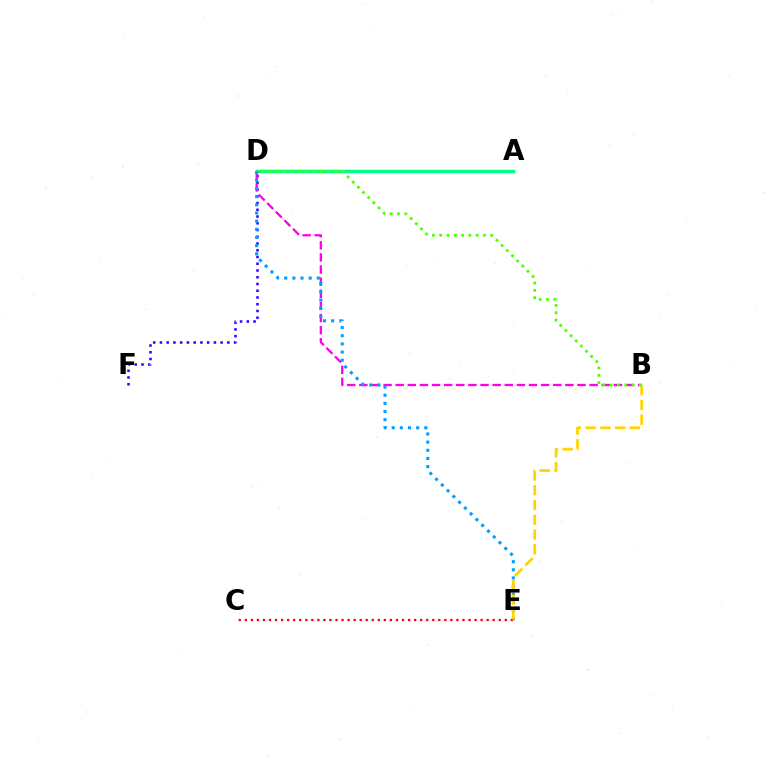{('D', 'F'): [{'color': '#3700ff', 'line_style': 'dotted', 'thickness': 1.83}], ('B', 'D'): [{'color': '#ff00ed', 'line_style': 'dashed', 'thickness': 1.65}, {'color': '#4fff00', 'line_style': 'dotted', 'thickness': 1.98}], ('A', 'D'): [{'color': '#00ff86', 'line_style': 'solid', 'thickness': 2.49}], ('D', 'E'): [{'color': '#009eff', 'line_style': 'dotted', 'thickness': 2.22}], ('C', 'E'): [{'color': '#ff0000', 'line_style': 'dotted', 'thickness': 1.64}], ('B', 'E'): [{'color': '#ffd500', 'line_style': 'dashed', 'thickness': 2.01}]}